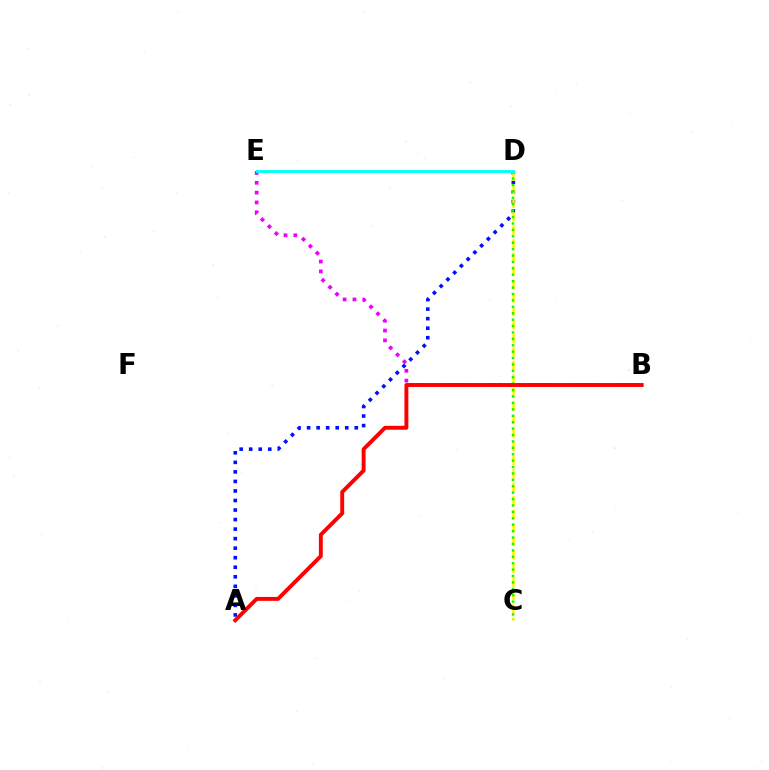{('A', 'D'): [{'color': '#0010ff', 'line_style': 'dotted', 'thickness': 2.59}], ('B', 'E'): [{'color': '#ee00ff', 'line_style': 'dotted', 'thickness': 2.67}], ('C', 'D'): [{'color': '#fcf500', 'line_style': 'dashed', 'thickness': 1.84}, {'color': '#08ff00', 'line_style': 'dotted', 'thickness': 1.74}], ('A', 'B'): [{'color': '#ff0000', 'line_style': 'solid', 'thickness': 2.82}], ('D', 'E'): [{'color': '#00fff6', 'line_style': 'solid', 'thickness': 2.06}]}